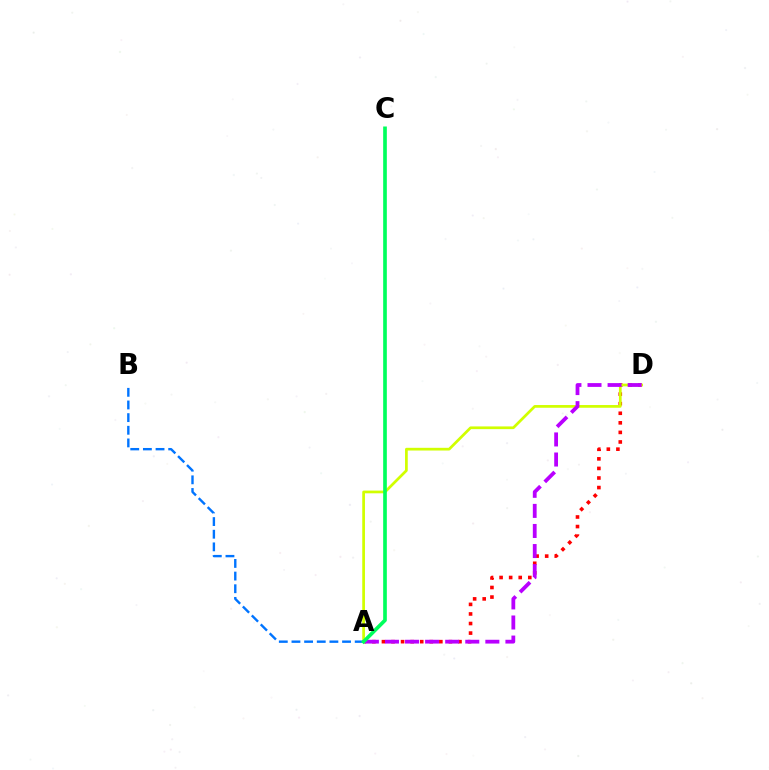{('A', 'D'): [{'color': '#ff0000', 'line_style': 'dotted', 'thickness': 2.6}, {'color': '#d1ff00', 'line_style': 'solid', 'thickness': 1.96}, {'color': '#b900ff', 'line_style': 'dashed', 'thickness': 2.73}], ('A', 'B'): [{'color': '#0074ff', 'line_style': 'dashed', 'thickness': 1.72}], ('A', 'C'): [{'color': '#00ff5c', 'line_style': 'solid', 'thickness': 2.64}]}